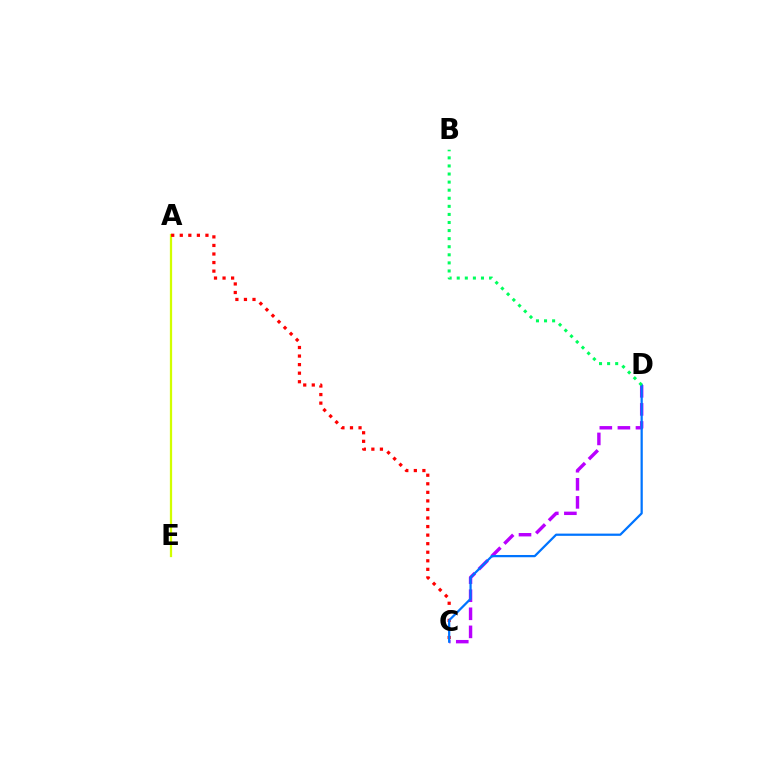{('A', 'E'): [{'color': '#d1ff00', 'line_style': 'solid', 'thickness': 1.63}], ('A', 'C'): [{'color': '#ff0000', 'line_style': 'dotted', 'thickness': 2.32}], ('C', 'D'): [{'color': '#b900ff', 'line_style': 'dashed', 'thickness': 2.46}, {'color': '#0074ff', 'line_style': 'solid', 'thickness': 1.61}], ('B', 'D'): [{'color': '#00ff5c', 'line_style': 'dotted', 'thickness': 2.19}]}